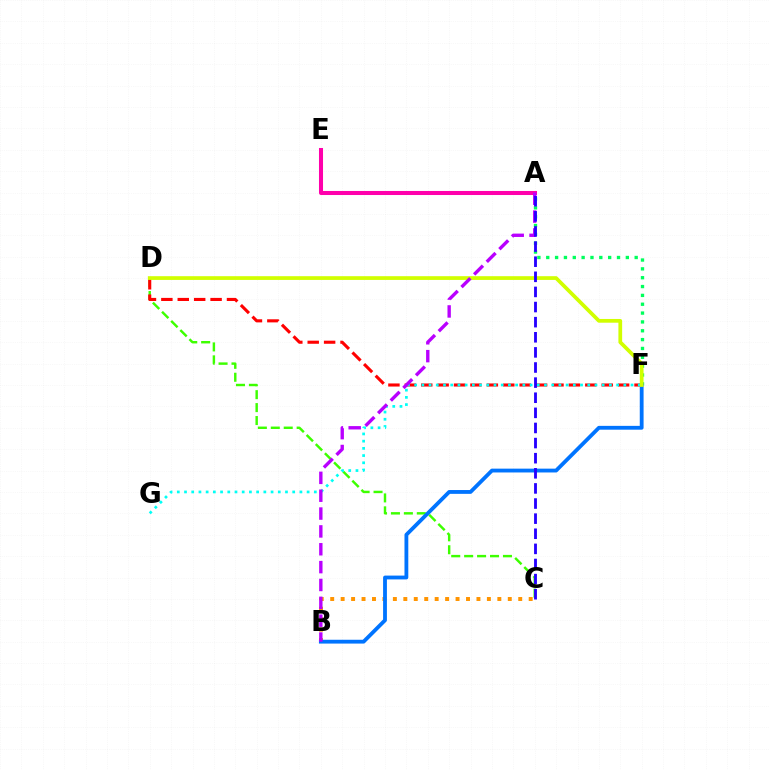{('A', 'F'): [{'color': '#00ff5c', 'line_style': 'dotted', 'thickness': 2.4}], ('C', 'D'): [{'color': '#3dff00', 'line_style': 'dashed', 'thickness': 1.76}], ('D', 'F'): [{'color': '#ff0000', 'line_style': 'dashed', 'thickness': 2.23}, {'color': '#d1ff00', 'line_style': 'solid', 'thickness': 2.69}], ('B', 'C'): [{'color': '#ff9400', 'line_style': 'dotted', 'thickness': 2.84}], ('B', 'F'): [{'color': '#0074ff', 'line_style': 'solid', 'thickness': 2.75}], ('F', 'G'): [{'color': '#00fff6', 'line_style': 'dotted', 'thickness': 1.96}], ('A', 'E'): [{'color': '#ff00ac', 'line_style': 'solid', 'thickness': 2.91}], ('A', 'B'): [{'color': '#b900ff', 'line_style': 'dashed', 'thickness': 2.43}], ('A', 'C'): [{'color': '#2500ff', 'line_style': 'dashed', 'thickness': 2.05}]}